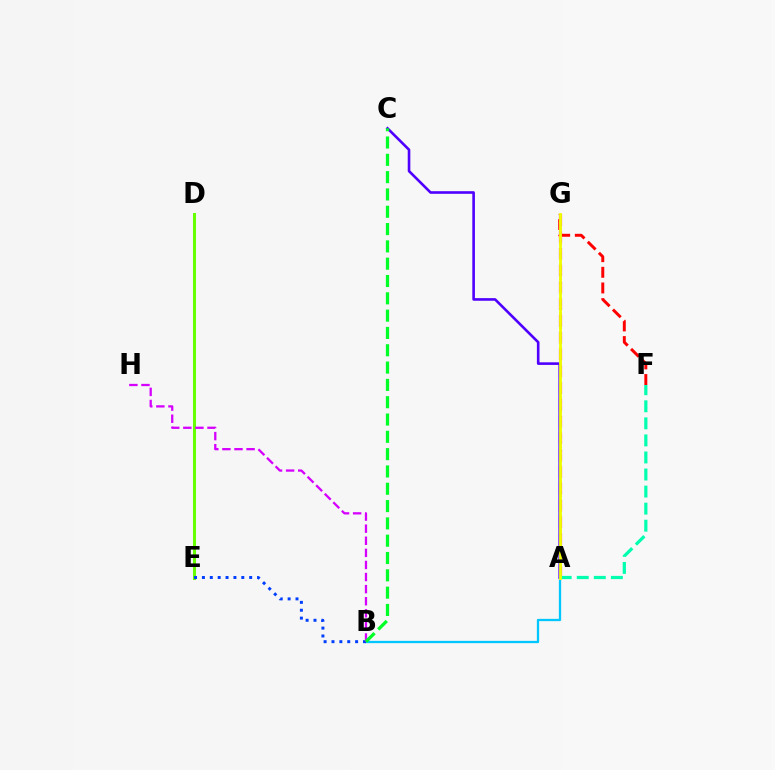{('A', 'B'): [{'color': '#00c7ff', 'line_style': 'solid', 'thickness': 1.65}], ('A', 'G'): [{'color': '#ff00a0', 'line_style': 'dashed', 'thickness': 2.28}, {'color': '#ff8800', 'line_style': 'dotted', 'thickness': 1.9}, {'color': '#eeff00', 'line_style': 'solid', 'thickness': 2.02}], ('D', 'E'): [{'color': '#66ff00', 'line_style': 'solid', 'thickness': 2.19}], ('F', 'G'): [{'color': '#ff0000', 'line_style': 'dashed', 'thickness': 2.13}], ('A', 'C'): [{'color': '#4f00ff', 'line_style': 'solid', 'thickness': 1.88}], ('A', 'F'): [{'color': '#00ffaf', 'line_style': 'dashed', 'thickness': 2.32}], ('B', 'E'): [{'color': '#003fff', 'line_style': 'dotted', 'thickness': 2.14}], ('B', 'H'): [{'color': '#d600ff', 'line_style': 'dashed', 'thickness': 1.64}], ('B', 'C'): [{'color': '#00ff27', 'line_style': 'dashed', 'thickness': 2.35}]}